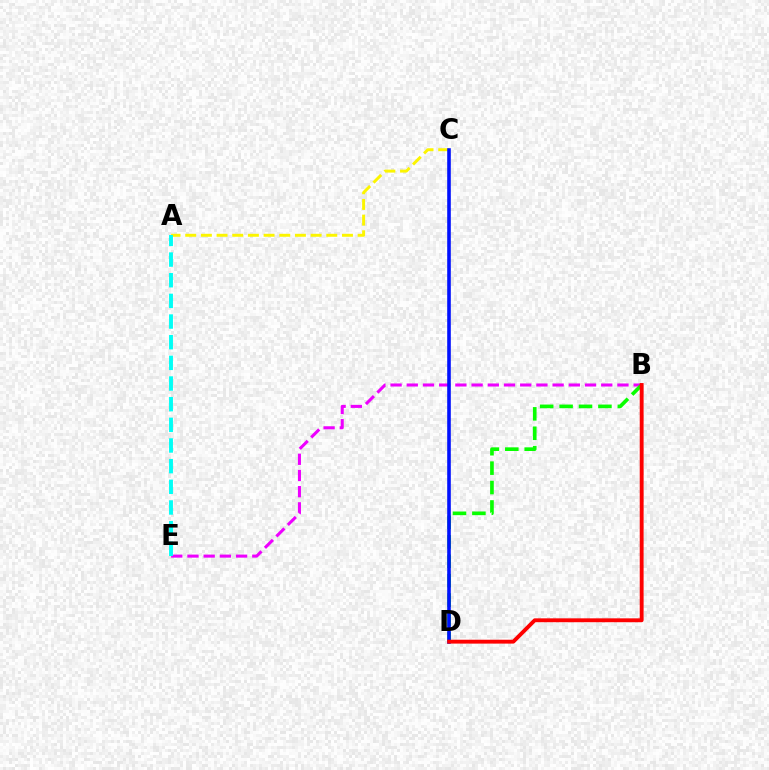{('B', 'E'): [{'color': '#ee00ff', 'line_style': 'dashed', 'thickness': 2.2}], ('A', 'C'): [{'color': '#fcf500', 'line_style': 'dashed', 'thickness': 2.13}], ('B', 'D'): [{'color': '#08ff00', 'line_style': 'dashed', 'thickness': 2.64}, {'color': '#ff0000', 'line_style': 'solid', 'thickness': 2.79}], ('A', 'E'): [{'color': '#00fff6', 'line_style': 'dashed', 'thickness': 2.81}], ('C', 'D'): [{'color': '#0010ff', 'line_style': 'solid', 'thickness': 2.59}]}